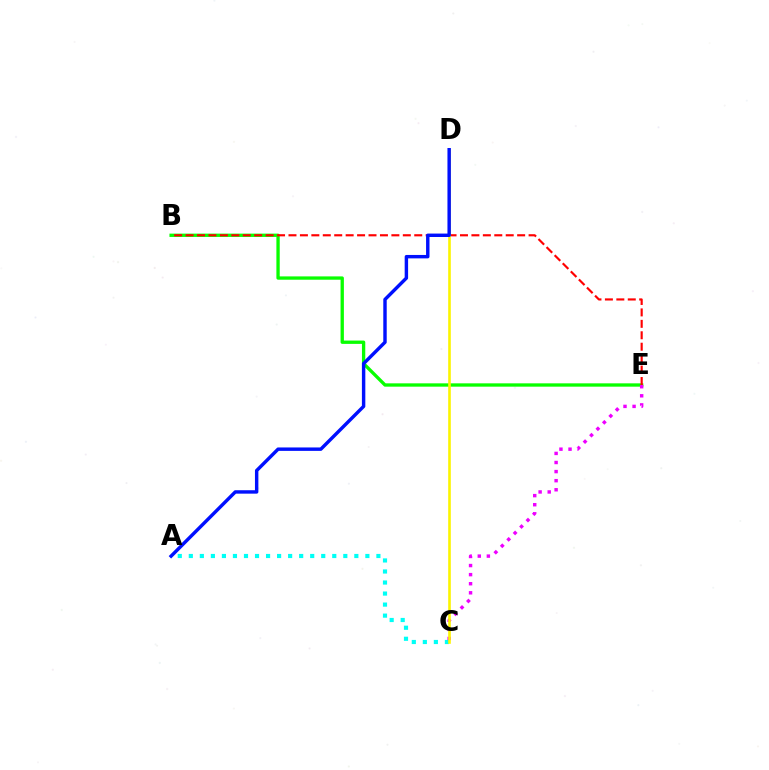{('A', 'C'): [{'color': '#00fff6', 'line_style': 'dotted', 'thickness': 3.0}], ('B', 'E'): [{'color': '#08ff00', 'line_style': 'solid', 'thickness': 2.39}, {'color': '#ff0000', 'line_style': 'dashed', 'thickness': 1.55}], ('C', 'E'): [{'color': '#ee00ff', 'line_style': 'dotted', 'thickness': 2.47}], ('C', 'D'): [{'color': '#fcf500', 'line_style': 'solid', 'thickness': 1.89}], ('A', 'D'): [{'color': '#0010ff', 'line_style': 'solid', 'thickness': 2.47}]}